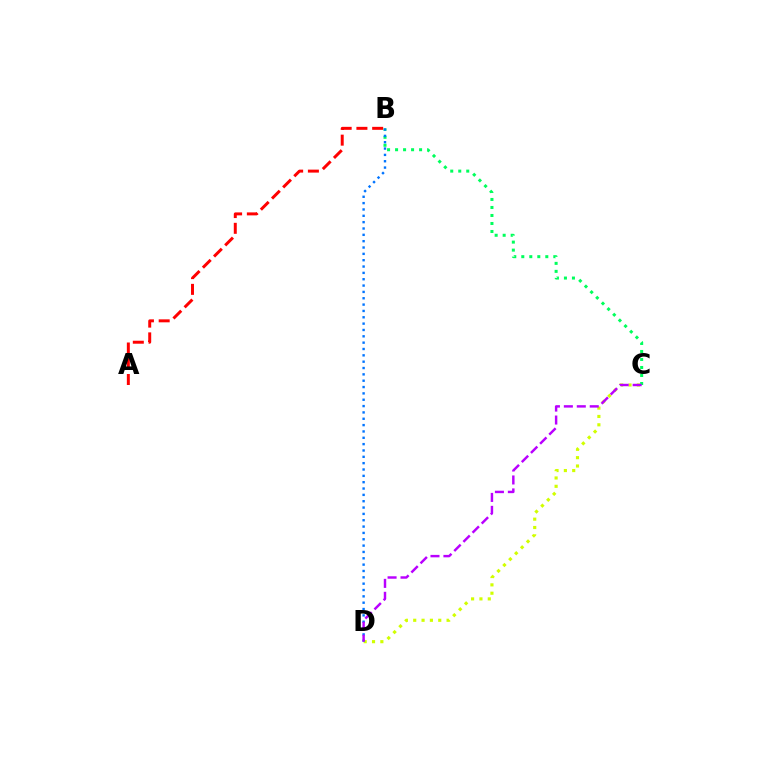{('B', 'C'): [{'color': '#00ff5c', 'line_style': 'dotted', 'thickness': 2.17}], ('A', 'B'): [{'color': '#ff0000', 'line_style': 'dashed', 'thickness': 2.14}], ('C', 'D'): [{'color': '#d1ff00', 'line_style': 'dotted', 'thickness': 2.27}, {'color': '#b900ff', 'line_style': 'dashed', 'thickness': 1.76}], ('B', 'D'): [{'color': '#0074ff', 'line_style': 'dotted', 'thickness': 1.72}]}